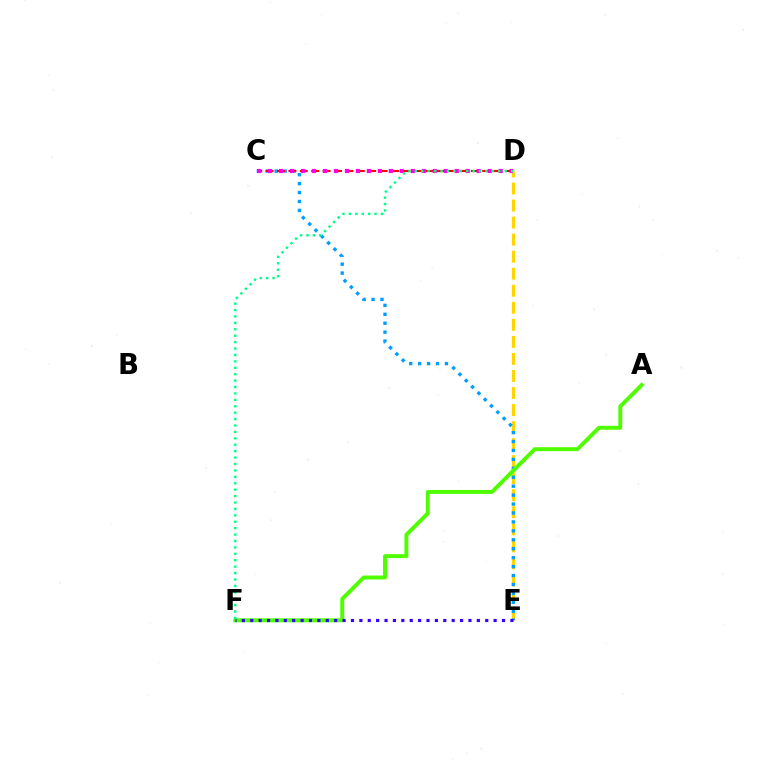{('D', 'E'): [{'color': '#ffd500', 'line_style': 'dashed', 'thickness': 2.32}], ('C', 'E'): [{'color': '#009eff', 'line_style': 'dotted', 'thickness': 2.43}], ('A', 'F'): [{'color': '#4fff00', 'line_style': 'solid', 'thickness': 2.83}], ('C', 'D'): [{'color': '#ff0000', 'line_style': 'dashed', 'thickness': 1.55}, {'color': '#ff00ed', 'line_style': 'dotted', 'thickness': 2.98}], ('E', 'F'): [{'color': '#3700ff', 'line_style': 'dotted', 'thickness': 2.28}], ('D', 'F'): [{'color': '#00ff86', 'line_style': 'dotted', 'thickness': 1.74}]}